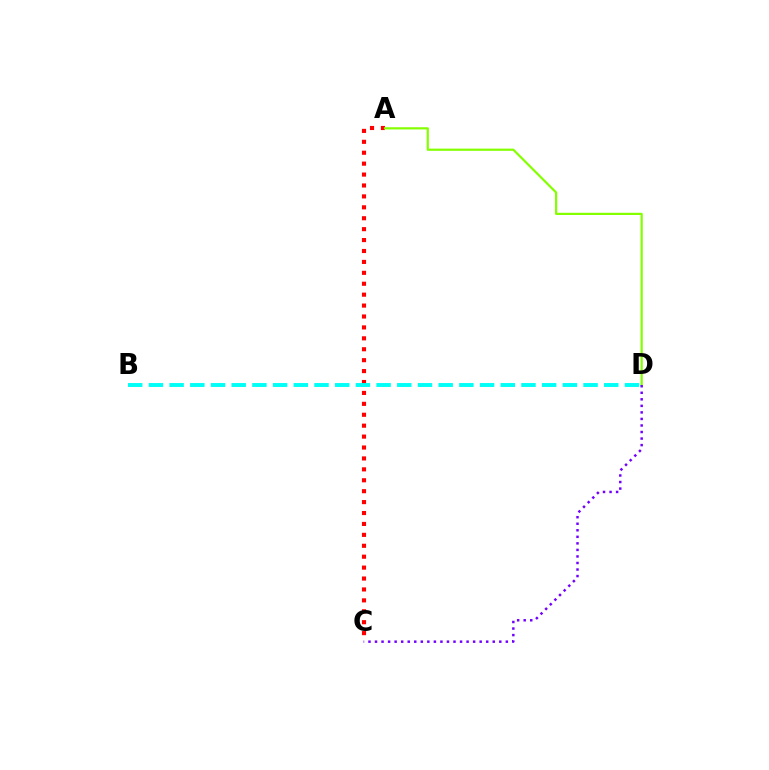{('A', 'C'): [{'color': '#ff0000', 'line_style': 'dotted', 'thickness': 2.97}], ('A', 'D'): [{'color': '#84ff00', 'line_style': 'solid', 'thickness': 1.59}], ('B', 'D'): [{'color': '#00fff6', 'line_style': 'dashed', 'thickness': 2.81}], ('C', 'D'): [{'color': '#7200ff', 'line_style': 'dotted', 'thickness': 1.78}]}